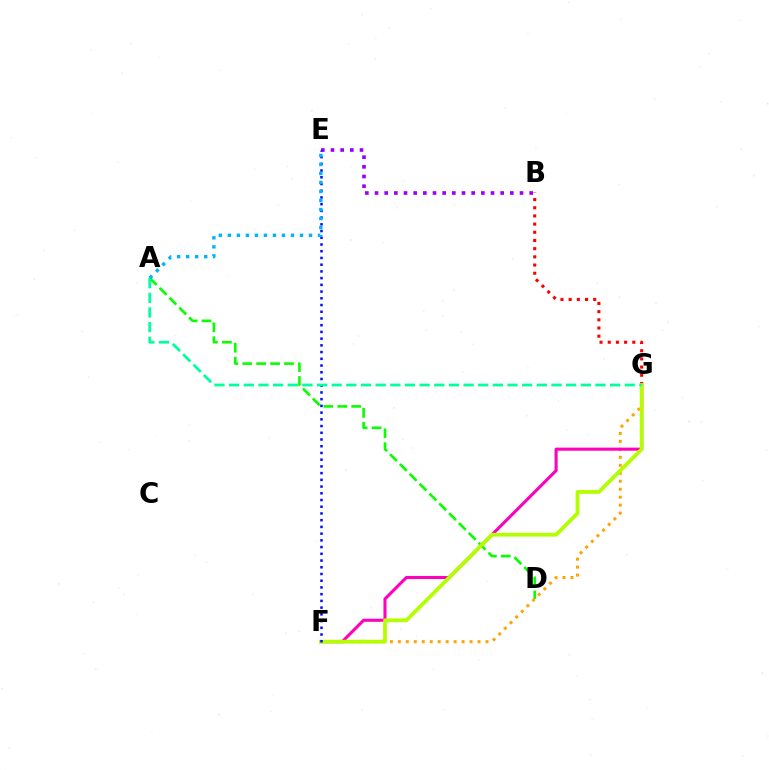{('F', 'G'): [{'color': '#ffa500', 'line_style': 'dotted', 'thickness': 2.16}, {'color': '#ff00bd', 'line_style': 'solid', 'thickness': 2.22}, {'color': '#b3ff00', 'line_style': 'solid', 'thickness': 2.72}], ('A', 'D'): [{'color': '#08ff00', 'line_style': 'dashed', 'thickness': 1.89}], ('B', 'E'): [{'color': '#9b00ff', 'line_style': 'dotted', 'thickness': 2.63}], ('B', 'G'): [{'color': '#ff0000', 'line_style': 'dotted', 'thickness': 2.22}], ('E', 'F'): [{'color': '#0010ff', 'line_style': 'dotted', 'thickness': 1.83}], ('A', 'G'): [{'color': '#00ff9d', 'line_style': 'dashed', 'thickness': 1.99}], ('A', 'E'): [{'color': '#00b5ff', 'line_style': 'dotted', 'thickness': 2.45}]}